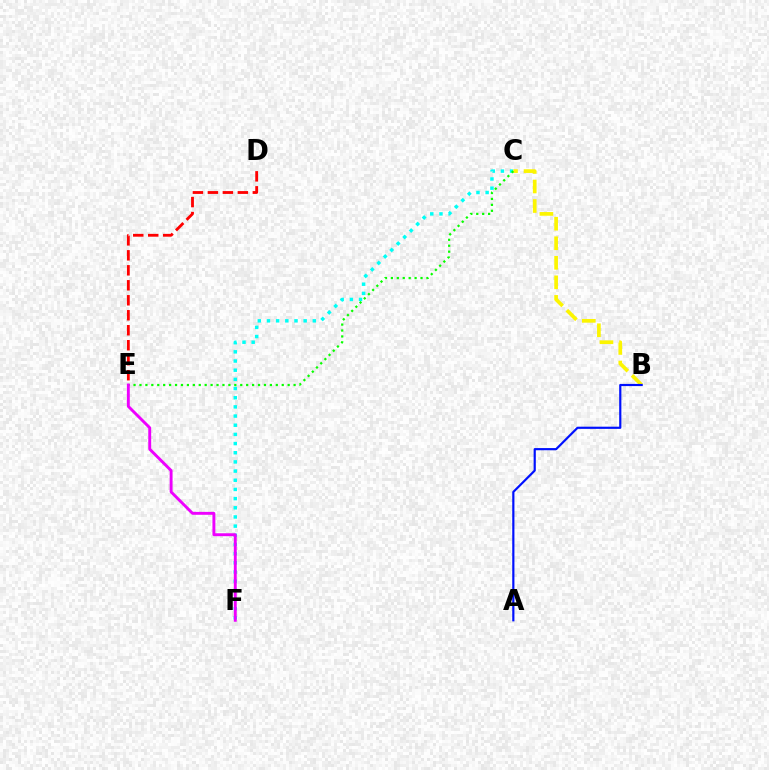{('C', 'F'): [{'color': '#00fff6', 'line_style': 'dotted', 'thickness': 2.49}], ('D', 'E'): [{'color': '#ff0000', 'line_style': 'dashed', 'thickness': 2.04}], ('B', 'C'): [{'color': '#fcf500', 'line_style': 'dashed', 'thickness': 2.65}], ('C', 'E'): [{'color': '#08ff00', 'line_style': 'dotted', 'thickness': 1.61}], ('E', 'F'): [{'color': '#ee00ff', 'line_style': 'solid', 'thickness': 2.09}], ('A', 'B'): [{'color': '#0010ff', 'line_style': 'solid', 'thickness': 1.57}]}